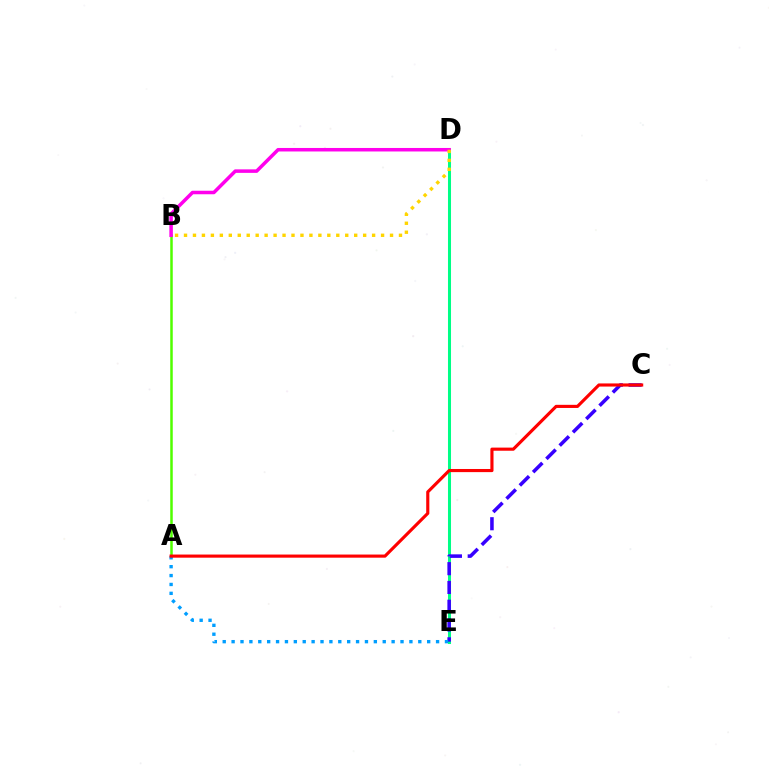{('A', 'B'): [{'color': '#4fff00', 'line_style': 'solid', 'thickness': 1.81}], ('D', 'E'): [{'color': '#00ff86', 'line_style': 'solid', 'thickness': 2.18}], ('B', 'D'): [{'color': '#ff00ed', 'line_style': 'solid', 'thickness': 2.53}, {'color': '#ffd500', 'line_style': 'dotted', 'thickness': 2.43}], ('C', 'E'): [{'color': '#3700ff', 'line_style': 'dashed', 'thickness': 2.55}], ('A', 'E'): [{'color': '#009eff', 'line_style': 'dotted', 'thickness': 2.42}], ('A', 'C'): [{'color': '#ff0000', 'line_style': 'solid', 'thickness': 2.26}]}